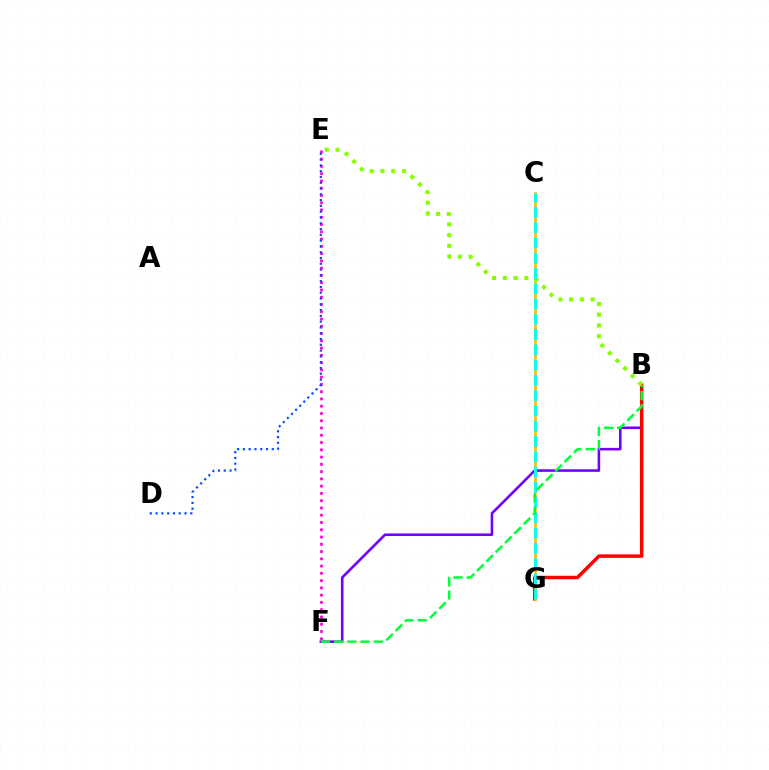{('B', 'F'): [{'color': '#7200ff', 'line_style': 'solid', 'thickness': 1.86}, {'color': '#00ff39', 'line_style': 'dashed', 'thickness': 1.79}], ('B', 'G'): [{'color': '#ff0000', 'line_style': 'solid', 'thickness': 2.51}], ('E', 'F'): [{'color': '#ff00cf', 'line_style': 'dotted', 'thickness': 1.97}], ('D', 'E'): [{'color': '#004bff', 'line_style': 'dotted', 'thickness': 1.57}], ('C', 'G'): [{'color': '#ffbd00', 'line_style': 'solid', 'thickness': 1.87}, {'color': '#00fff6', 'line_style': 'dashed', 'thickness': 2.07}], ('B', 'E'): [{'color': '#84ff00', 'line_style': 'dotted', 'thickness': 2.92}]}